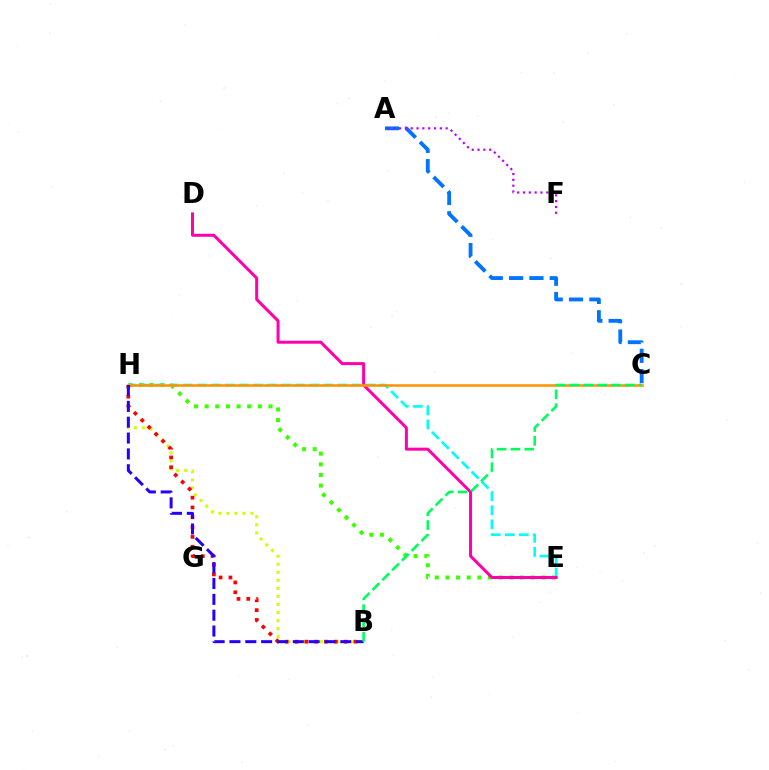{('E', 'H'): [{'color': '#3dff00', 'line_style': 'dotted', 'thickness': 2.89}, {'color': '#00fff6', 'line_style': 'dashed', 'thickness': 1.91}], ('B', 'H'): [{'color': '#d1ff00', 'line_style': 'dotted', 'thickness': 2.19}, {'color': '#ff0000', 'line_style': 'dotted', 'thickness': 2.67}, {'color': '#2500ff', 'line_style': 'dashed', 'thickness': 2.15}], ('A', 'C'): [{'color': '#0074ff', 'line_style': 'dashed', 'thickness': 2.76}], ('D', 'E'): [{'color': '#ff00ac', 'line_style': 'solid', 'thickness': 2.15}], ('C', 'H'): [{'color': '#ff9400', 'line_style': 'solid', 'thickness': 1.84}], ('A', 'F'): [{'color': '#b900ff', 'line_style': 'dotted', 'thickness': 1.58}], ('B', 'C'): [{'color': '#00ff5c', 'line_style': 'dashed', 'thickness': 1.88}]}